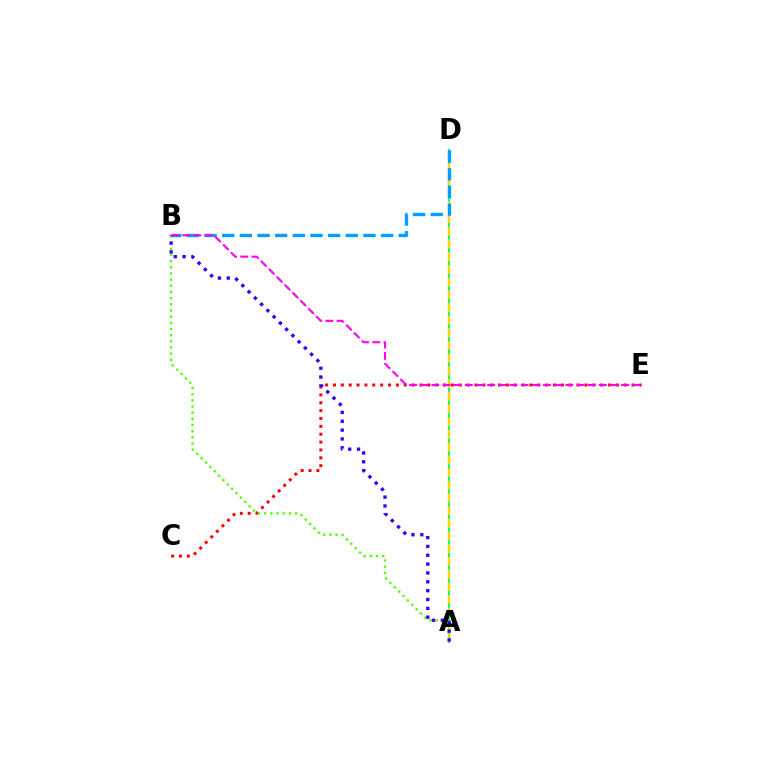{('A', 'D'): [{'color': '#00ff86', 'line_style': 'solid', 'thickness': 1.53}, {'color': '#ffd500', 'line_style': 'dashed', 'thickness': 1.72}], ('C', 'E'): [{'color': '#ff0000', 'line_style': 'dotted', 'thickness': 2.13}], ('A', 'B'): [{'color': '#4fff00', 'line_style': 'dotted', 'thickness': 1.68}, {'color': '#3700ff', 'line_style': 'dotted', 'thickness': 2.4}], ('B', 'D'): [{'color': '#009eff', 'line_style': 'dashed', 'thickness': 2.4}], ('B', 'E'): [{'color': '#ff00ed', 'line_style': 'dashed', 'thickness': 1.52}]}